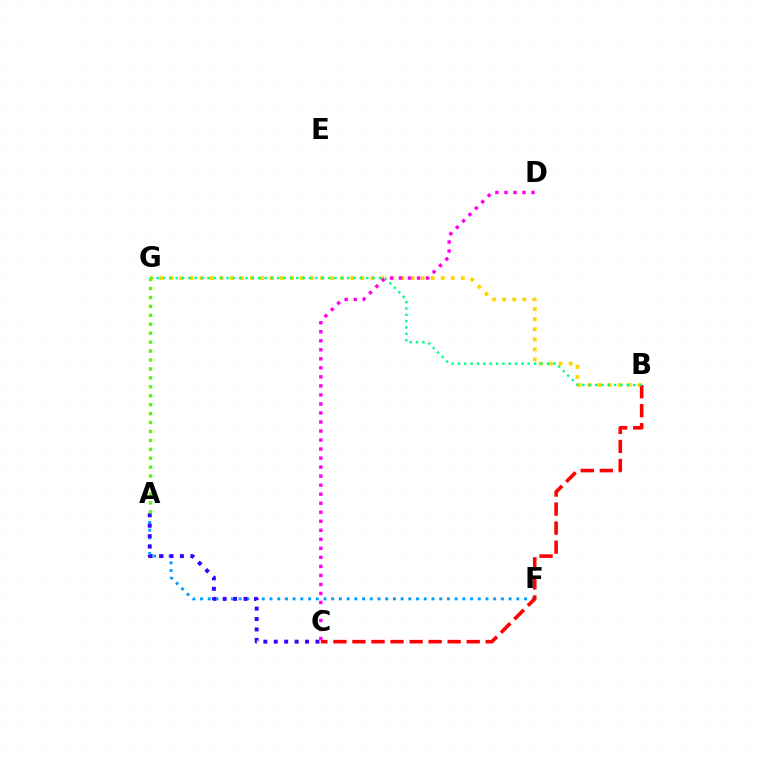{('B', 'G'): [{'color': '#ffd500', 'line_style': 'dotted', 'thickness': 2.73}, {'color': '#00ff86', 'line_style': 'dotted', 'thickness': 1.72}], ('A', 'F'): [{'color': '#009eff', 'line_style': 'dotted', 'thickness': 2.1}], ('A', 'C'): [{'color': '#3700ff', 'line_style': 'dotted', 'thickness': 2.83}], ('B', 'C'): [{'color': '#ff0000', 'line_style': 'dashed', 'thickness': 2.59}], ('C', 'D'): [{'color': '#ff00ed', 'line_style': 'dotted', 'thickness': 2.45}], ('A', 'G'): [{'color': '#4fff00', 'line_style': 'dotted', 'thickness': 2.43}]}